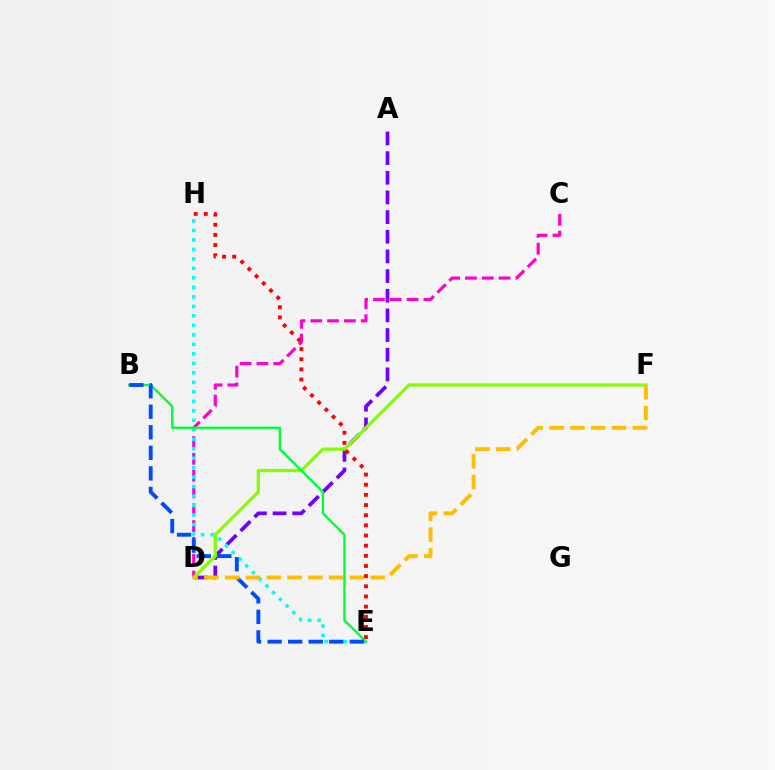{('A', 'D'): [{'color': '#7200ff', 'line_style': 'dashed', 'thickness': 2.67}], ('C', 'D'): [{'color': '#ff00cf', 'line_style': 'dashed', 'thickness': 2.28}], ('D', 'F'): [{'color': '#84ff00', 'line_style': 'solid', 'thickness': 2.34}, {'color': '#ffbd00', 'line_style': 'dashed', 'thickness': 2.82}], ('E', 'H'): [{'color': '#00fff6', 'line_style': 'dotted', 'thickness': 2.58}, {'color': '#ff0000', 'line_style': 'dotted', 'thickness': 2.76}], ('B', 'E'): [{'color': '#00ff39', 'line_style': 'solid', 'thickness': 1.71}, {'color': '#004bff', 'line_style': 'dashed', 'thickness': 2.79}]}